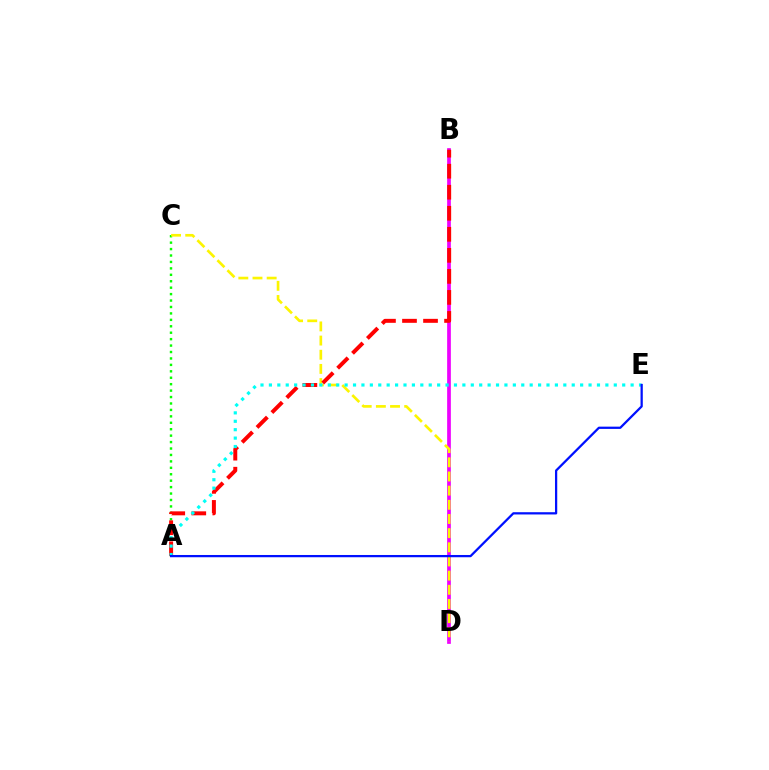{('B', 'D'): [{'color': '#ee00ff', 'line_style': 'solid', 'thickness': 2.67}], ('A', 'C'): [{'color': '#08ff00', 'line_style': 'dotted', 'thickness': 1.75}], ('C', 'D'): [{'color': '#fcf500', 'line_style': 'dashed', 'thickness': 1.92}], ('A', 'B'): [{'color': '#ff0000', 'line_style': 'dashed', 'thickness': 2.86}], ('A', 'E'): [{'color': '#00fff6', 'line_style': 'dotted', 'thickness': 2.29}, {'color': '#0010ff', 'line_style': 'solid', 'thickness': 1.62}]}